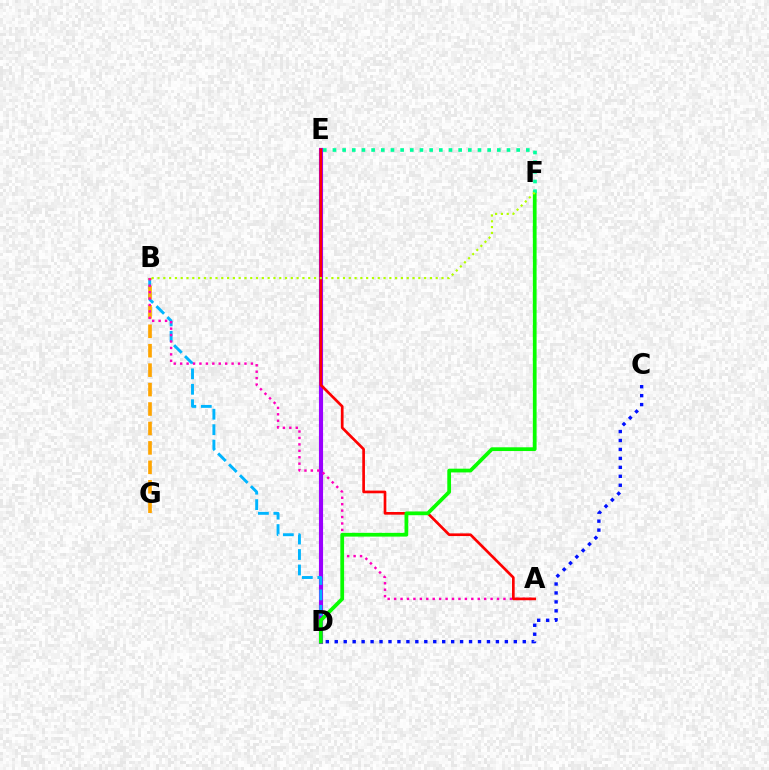{('D', 'E'): [{'color': '#9b00ff', 'line_style': 'solid', 'thickness': 2.97}], ('B', 'D'): [{'color': '#00b5ff', 'line_style': 'dashed', 'thickness': 2.1}], ('B', 'G'): [{'color': '#ffa500', 'line_style': 'dashed', 'thickness': 2.64}], ('A', 'B'): [{'color': '#ff00bd', 'line_style': 'dotted', 'thickness': 1.75}], ('A', 'E'): [{'color': '#ff0000', 'line_style': 'solid', 'thickness': 1.93}], ('D', 'F'): [{'color': '#08ff00', 'line_style': 'solid', 'thickness': 2.7}], ('E', 'F'): [{'color': '#00ff9d', 'line_style': 'dotted', 'thickness': 2.63}], ('C', 'D'): [{'color': '#0010ff', 'line_style': 'dotted', 'thickness': 2.43}], ('B', 'F'): [{'color': '#b3ff00', 'line_style': 'dotted', 'thickness': 1.57}]}